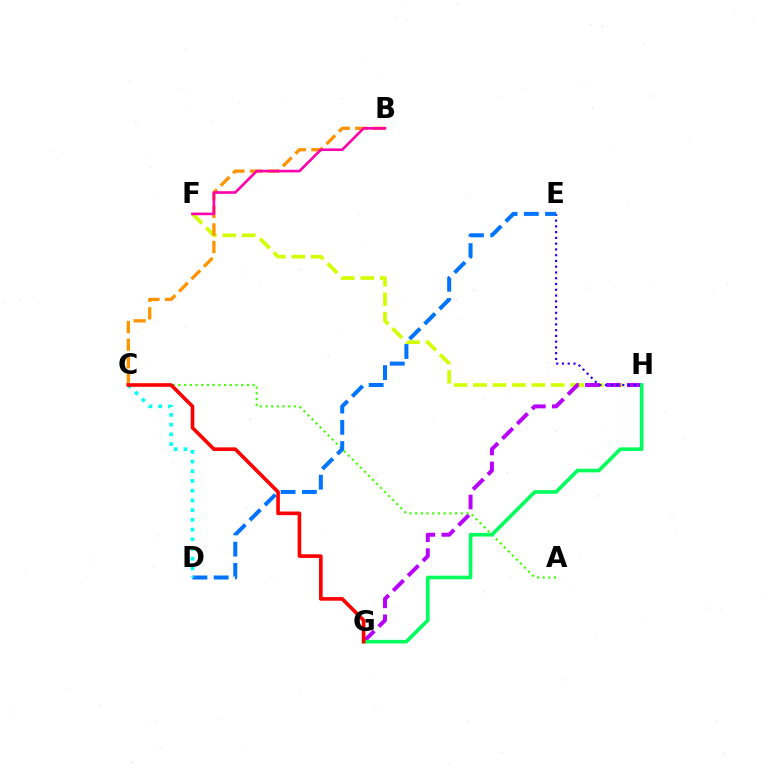{('F', 'H'): [{'color': '#d1ff00', 'line_style': 'dashed', 'thickness': 2.64}], ('G', 'H'): [{'color': '#b900ff', 'line_style': 'dashed', 'thickness': 2.85}, {'color': '#00ff5c', 'line_style': 'solid', 'thickness': 2.6}], ('B', 'C'): [{'color': '#ff9400', 'line_style': 'dashed', 'thickness': 2.39}], ('A', 'C'): [{'color': '#3dff00', 'line_style': 'dotted', 'thickness': 1.55}], ('E', 'H'): [{'color': '#2500ff', 'line_style': 'dotted', 'thickness': 1.57}], ('D', 'E'): [{'color': '#0074ff', 'line_style': 'dashed', 'thickness': 2.89}], ('C', 'D'): [{'color': '#00fff6', 'line_style': 'dotted', 'thickness': 2.64}], ('B', 'F'): [{'color': '#ff00ac', 'line_style': 'solid', 'thickness': 1.89}], ('C', 'G'): [{'color': '#ff0000', 'line_style': 'solid', 'thickness': 2.61}]}